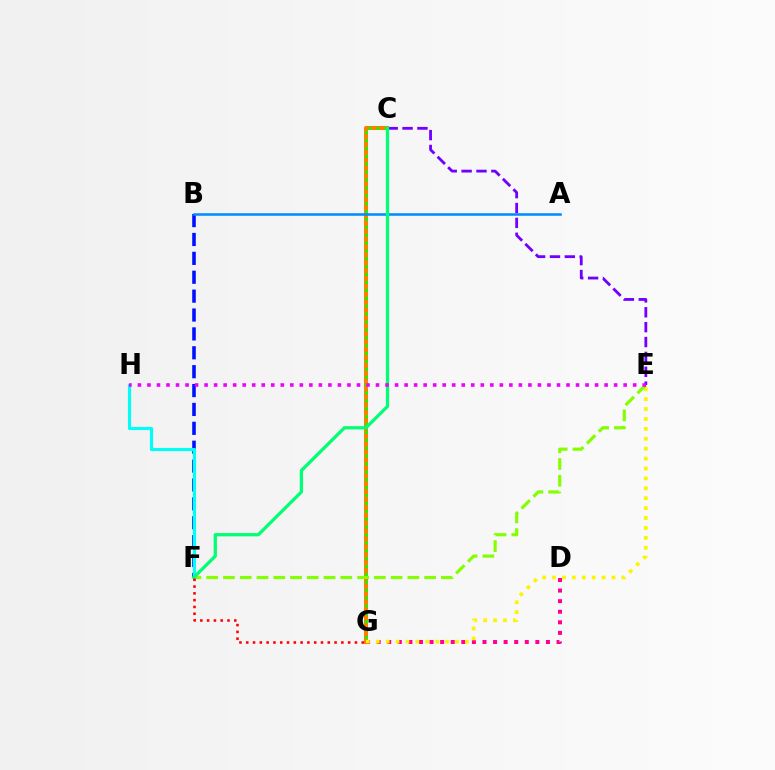{('C', 'E'): [{'color': '#7200ff', 'line_style': 'dashed', 'thickness': 2.02}], ('C', 'G'): [{'color': '#ff7c00', 'line_style': 'solid', 'thickness': 2.92}, {'color': '#08ff00', 'line_style': 'dotted', 'thickness': 2.14}], ('B', 'F'): [{'color': '#0010ff', 'line_style': 'dashed', 'thickness': 2.57}], ('D', 'G'): [{'color': '#ff0094', 'line_style': 'dotted', 'thickness': 2.87}], ('F', 'H'): [{'color': '#00fff6', 'line_style': 'solid', 'thickness': 2.25}], ('A', 'B'): [{'color': '#008cff', 'line_style': 'solid', 'thickness': 1.84}], ('E', 'G'): [{'color': '#fcf500', 'line_style': 'dotted', 'thickness': 2.69}], ('E', 'F'): [{'color': '#84ff00', 'line_style': 'dashed', 'thickness': 2.28}], ('C', 'F'): [{'color': '#00ff74', 'line_style': 'solid', 'thickness': 2.35}], ('F', 'G'): [{'color': '#ff0000', 'line_style': 'dotted', 'thickness': 1.85}], ('E', 'H'): [{'color': '#ee00ff', 'line_style': 'dotted', 'thickness': 2.59}]}